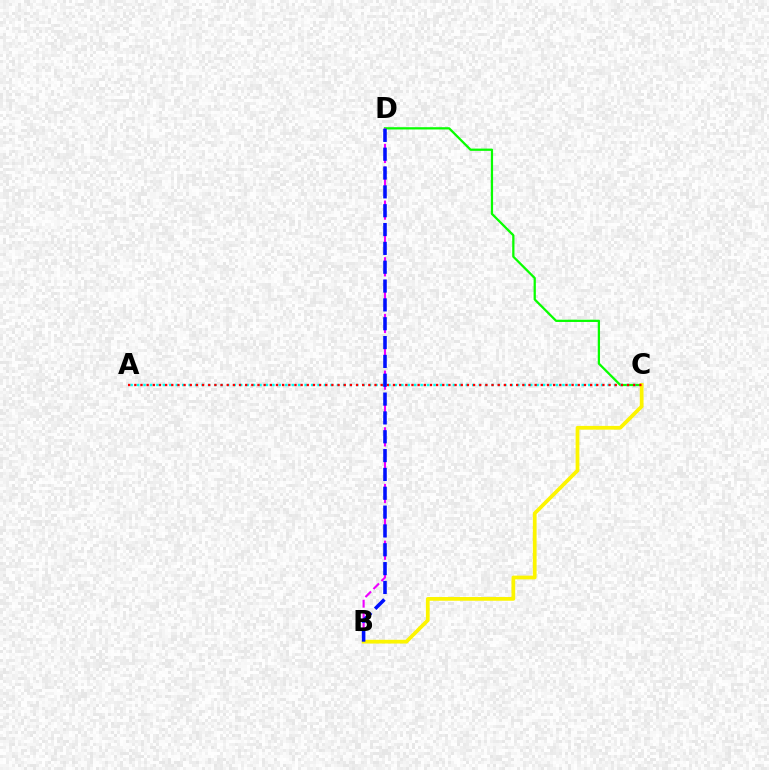{('C', 'D'): [{'color': '#08ff00', 'line_style': 'solid', 'thickness': 1.63}], ('A', 'C'): [{'color': '#00fff6', 'line_style': 'dotted', 'thickness': 1.75}, {'color': '#ff0000', 'line_style': 'dotted', 'thickness': 1.67}], ('B', 'D'): [{'color': '#ee00ff', 'line_style': 'dashed', 'thickness': 1.54}, {'color': '#0010ff', 'line_style': 'dashed', 'thickness': 2.56}], ('B', 'C'): [{'color': '#fcf500', 'line_style': 'solid', 'thickness': 2.69}]}